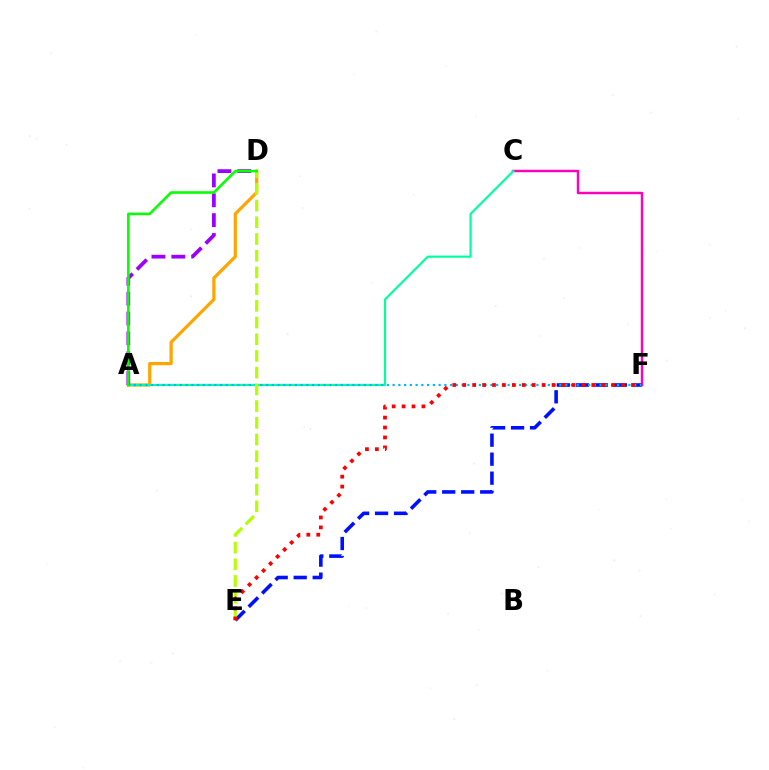{('A', 'D'): [{'color': '#ffa500', 'line_style': 'solid', 'thickness': 2.32}, {'color': '#9b00ff', 'line_style': 'dashed', 'thickness': 2.7}, {'color': '#08ff00', 'line_style': 'solid', 'thickness': 1.87}], ('E', 'F'): [{'color': '#0010ff', 'line_style': 'dashed', 'thickness': 2.58}, {'color': '#ff0000', 'line_style': 'dotted', 'thickness': 2.7}], ('C', 'F'): [{'color': '#ff00bd', 'line_style': 'solid', 'thickness': 1.75}], ('A', 'C'): [{'color': '#00ff9d', 'line_style': 'solid', 'thickness': 1.55}], ('A', 'F'): [{'color': '#00b5ff', 'line_style': 'dotted', 'thickness': 1.56}], ('D', 'E'): [{'color': '#b3ff00', 'line_style': 'dashed', 'thickness': 2.27}]}